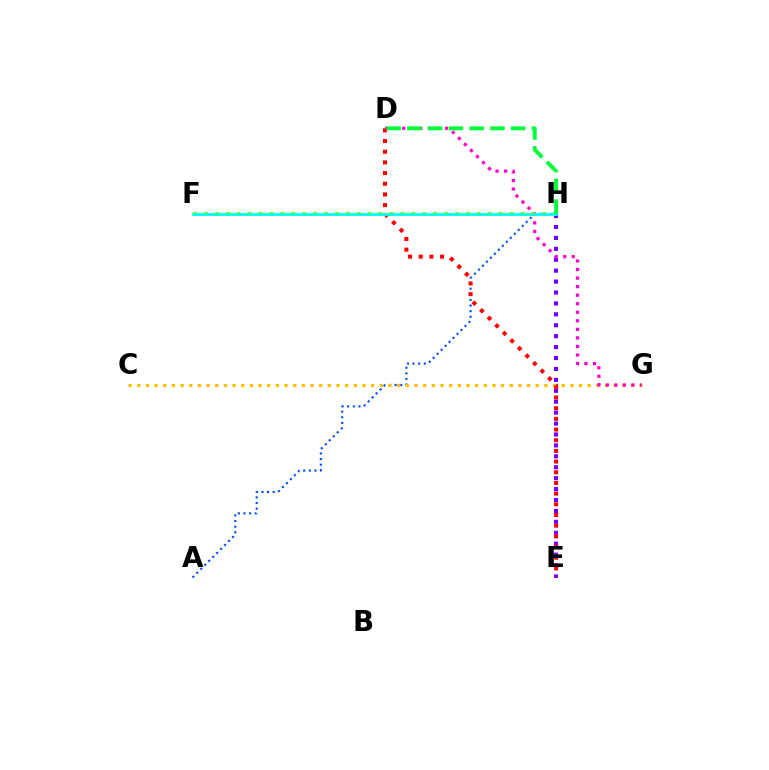{('A', 'H'): [{'color': '#004bff', 'line_style': 'dotted', 'thickness': 1.53}], ('E', 'H'): [{'color': '#7200ff', 'line_style': 'dotted', 'thickness': 2.97}], ('C', 'G'): [{'color': '#ffbd00', 'line_style': 'dotted', 'thickness': 2.35}], ('D', 'E'): [{'color': '#ff0000', 'line_style': 'dotted', 'thickness': 2.9}], ('F', 'H'): [{'color': '#84ff00', 'line_style': 'dotted', 'thickness': 2.97}, {'color': '#00fff6', 'line_style': 'solid', 'thickness': 1.97}], ('D', 'G'): [{'color': '#ff00cf', 'line_style': 'dotted', 'thickness': 2.32}], ('D', 'H'): [{'color': '#00ff39', 'line_style': 'dashed', 'thickness': 2.82}]}